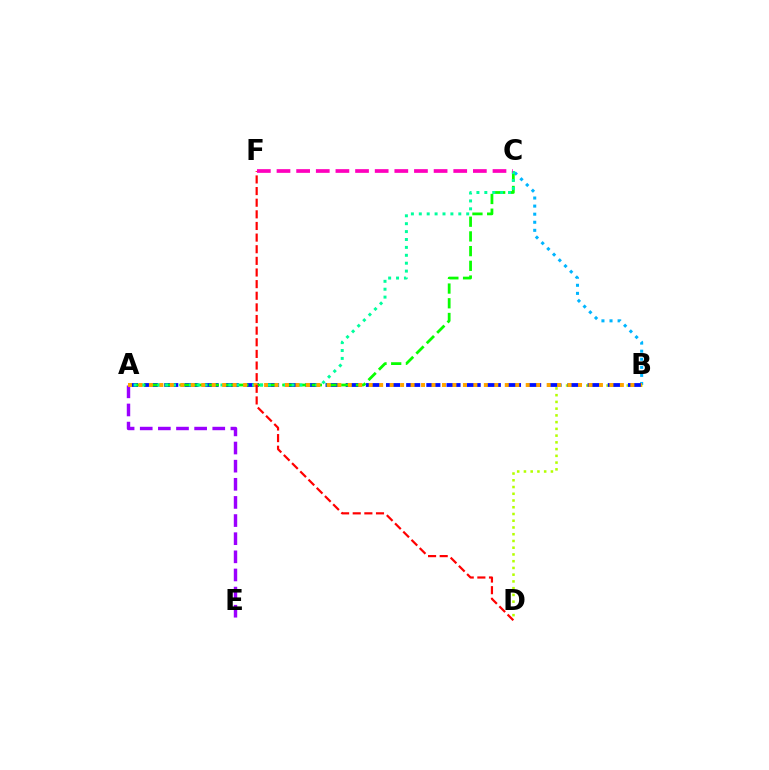{('A', 'E'): [{'color': '#9b00ff', 'line_style': 'dashed', 'thickness': 2.46}], ('B', 'C'): [{'color': '#00b5ff', 'line_style': 'dotted', 'thickness': 2.19}], ('B', 'D'): [{'color': '#b3ff00', 'line_style': 'dotted', 'thickness': 1.83}], ('A', 'B'): [{'color': '#0010ff', 'line_style': 'dashed', 'thickness': 2.74}, {'color': '#ffa500', 'line_style': 'dotted', 'thickness': 2.84}], ('A', 'C'): [{'color': '#08ff00', 'line_style': 'dashed', 'thickness': 2.0}, {'color': '#00ff9d', 'line_style': 'dotted', 'thickness': 2.15}], ('D', 'F'): [{'color': '#ff0000', 'line_style': 'dashed', 'thickness': 1.58}], ('C', 'F'): [{'color': '#ff00bd', 'line_style': 'dashed', 'thickness': 2.67}]}